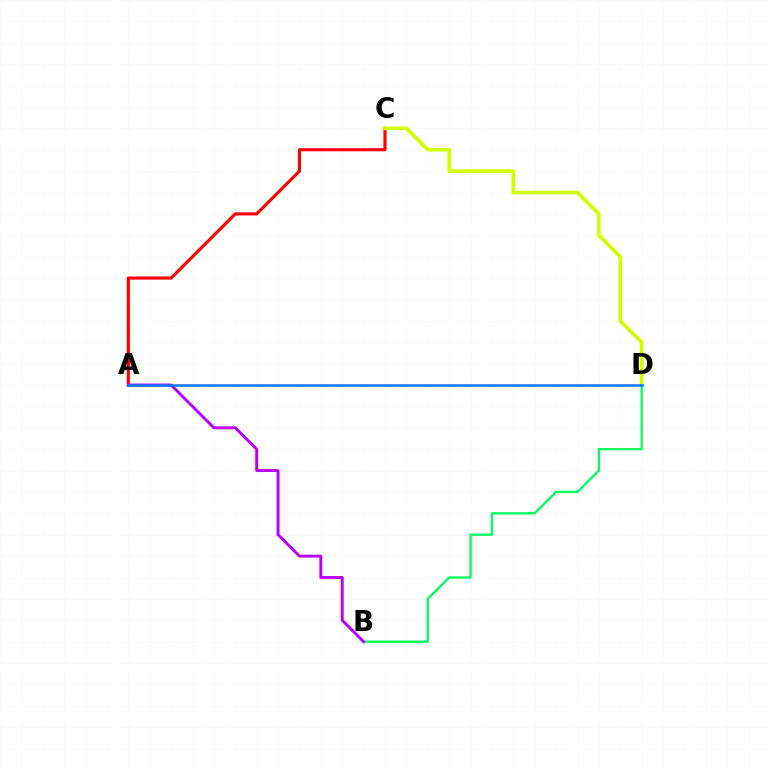{('B', 'D'): [{'color': '#00ff5c', 'line_style': 'solid', 'thickness': 1.66}], ('A', 'C'): [{'color': '#ff0000', 'line_style': 'solid', 'thickness': 2.25}], ('C', 'D'): [{'color': '#d1ff00', 'line_style': 'solid', 'thickness': 2.66}], ('A', 'B'): [{'color': '#b900ff', 'line_style': 'solid', 'thickness': 2.1}], ('A', 'D'): [{'color': '#0074ff', 'line_style': 'solid', 'thickness': 1.85}]}